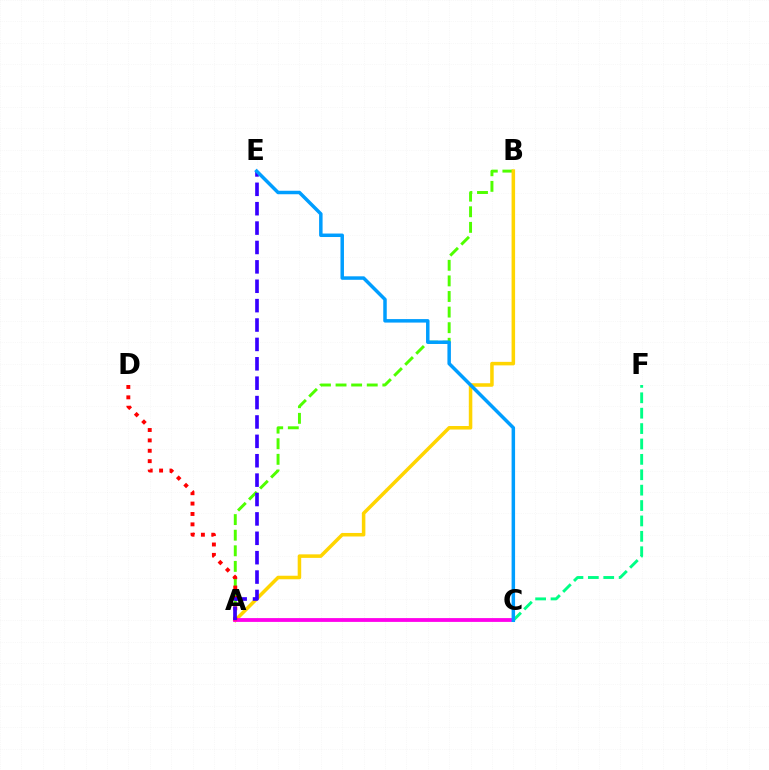{('A', 'B'): [{'color': '#4fff00', 'line_style': 'dashed', 'thickness': 2.12}, {'color': '#ffd500', 'line_style': 'solid', 'thickness': 2.54}], ('C', 'F'): [{'color': '#00ff86', 'line_style': 'dashed', 'thickness': 2.09}], ('A', 'C'): [{'color': '#ff00ed', 'line_style': 'solid', 'thickness': 2.74}], ('A', 'D'): [{'color': '#ff0000', 'line_style': 'dotted', 'thickness': 2.82}], ('A', 'E'): [{'color': '#3700ff', 'line_style': 'dashed', 'thickness': 2.63}], ('C', 'E'): [{'color': '#009eff', 'line_style': 'solid', 'thickness': 2.51}]}